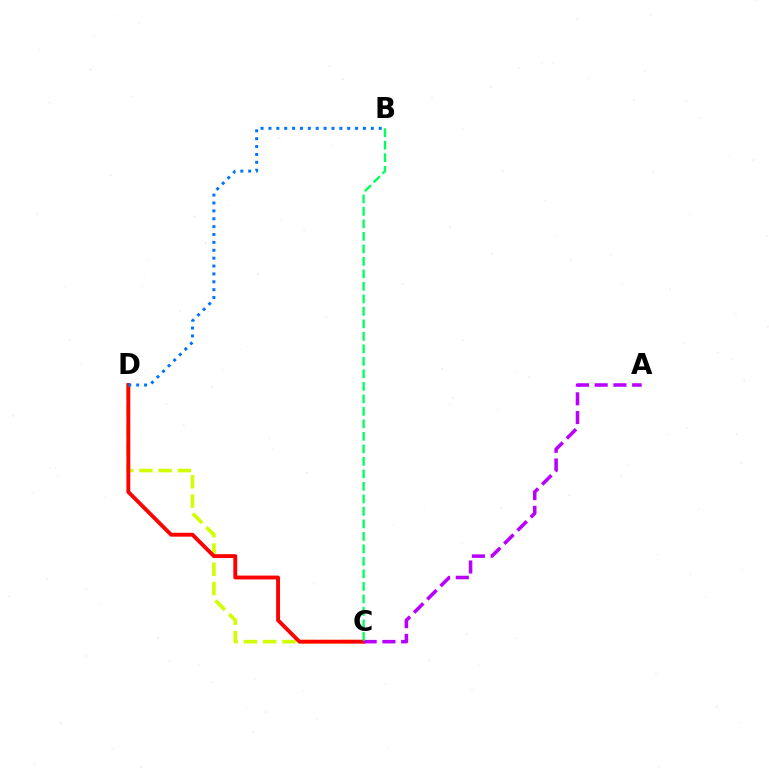{('C', 'D'): [{'color': '#d1ff00', 'line_style': 'dashed', 'thickness': 2.62}, {'color': '#ff0000', 'line_style': 'solid', 'thickness': 2.79}], ('A', 'C'): [{'color': '#b900ff', 'line_style': 'dashed', 'thickness': 2.55}], ('B', 'D'): [{'color': '#0074ff', 'line_style': 'dotted', 'thickness': 2.14}], ('B', 'C'): [{'color': '#00ff5c', 'line_style': 'dashed', 'thickness': 1.7}]}